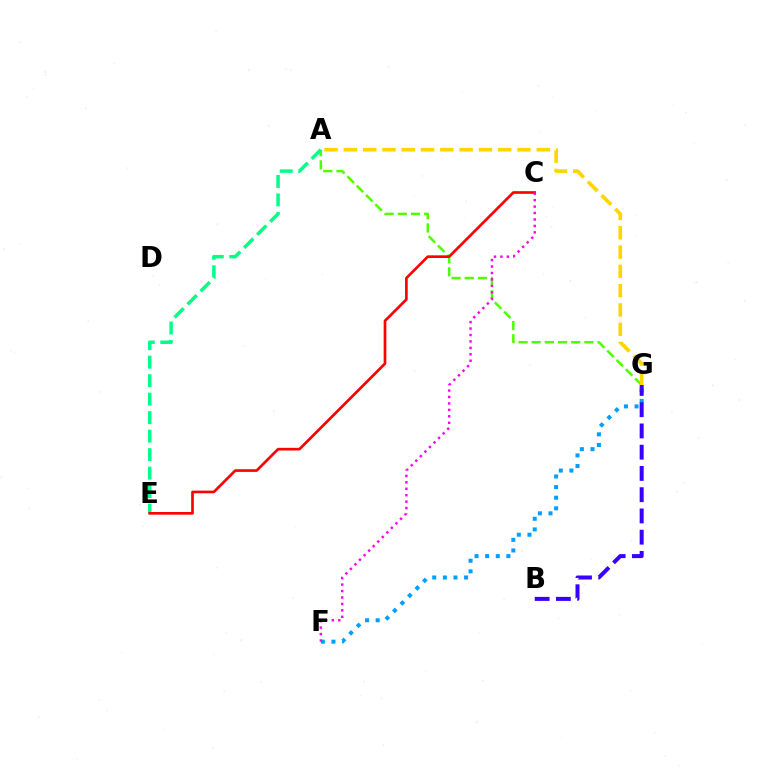{('F', 'G'): [{'color': '#009eff', 'line_style': 'dotted', 'thickness': 2.88}], ('A', 'G'): [{'color': '#4fff00', 'line_style': 'dashed', 'thickness': 1.79}, {'color': '#ffd500', 'line_style': 'dashed', 'thickness': 2.62}], ('B', 'G'): [{'color': '#3700ff', 'line_style': 'dashed', 'thickness': 2.89}], ('A', 'E'): [{'color': '#00ff86', 'line_style': 'dashed', 'thickness': 2.51}], ('C', 'E'): [{'color': '#ff0000', 'line_style': 'solid', 'thickness': 1.92}], ('C', 'F'): [{'color': '#ff00ed', 'line_style': 'dotted', 'thickness': 1.75}]}